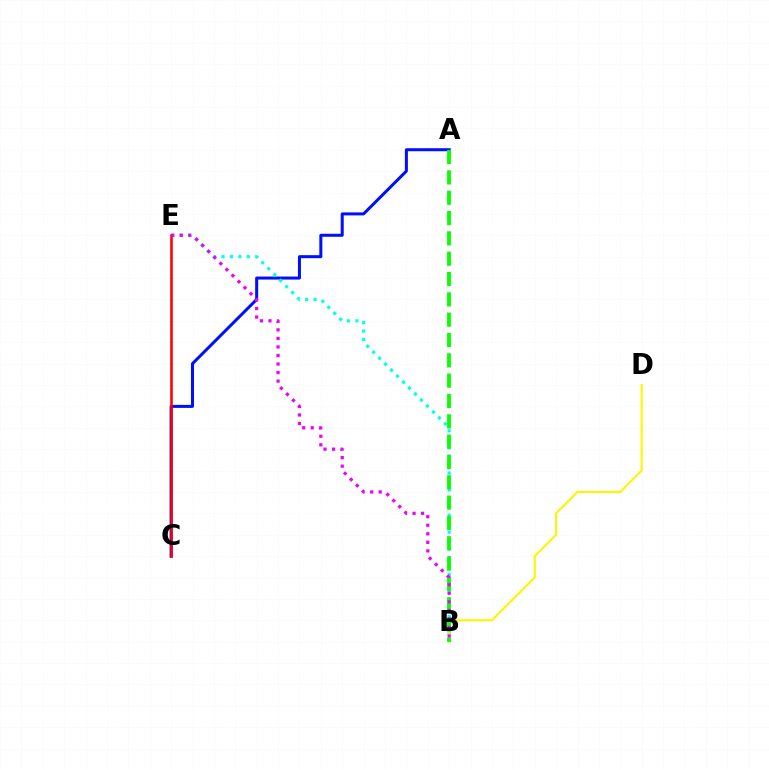{('A', 'C'): [{'color': '#0010ff', 'line_style': 'solid', 'thickness': 2.18}], ('B', 'E'): [{'color': '#00fff6', 'line_style': 'dotted', 'thickness': 2.3}, {'color': '#ee00ff', 'line_style': 'dotted', 'thickness': 2.32}], ('B', 'D'): [{'color': '#fcf500', 'line_style': 'solid', 'thickness': 1.5}], ('A', 'B'): [{'color': '#08ff00', 'line_style': 'dashed', 'thickness': 2.76}], ('C', 'E'): [{'color': '#ff0000', 'line_style': 'solid', 'thickness': 1.86}]}